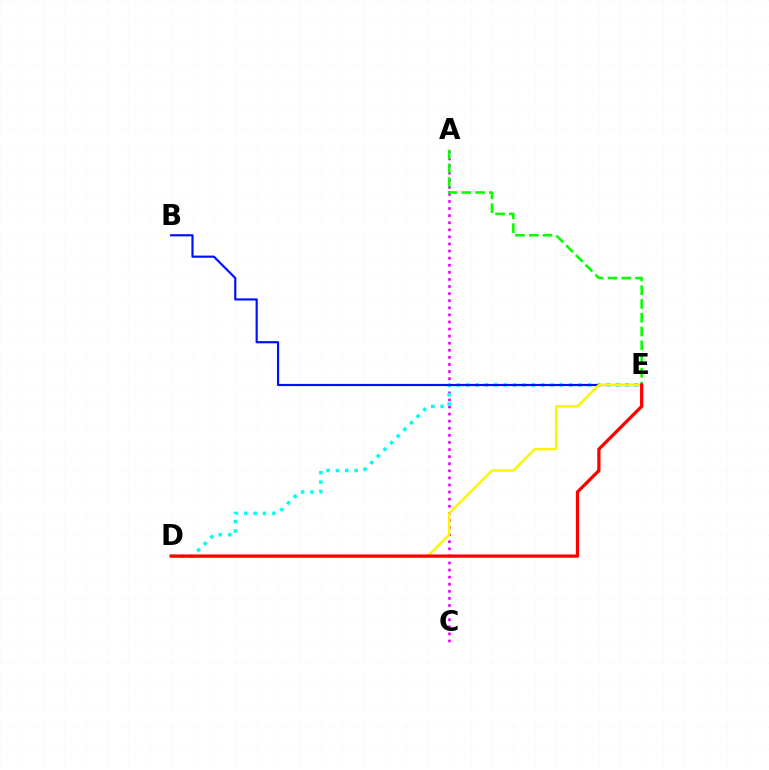{('A', 'C'): [{'color': '#ee00ff', 'line_style': 'dotted', 'thickness': 1.93}], ('A', 'E'): [{'color': '#08ff00', 'line_style': 'dashed', 'thickness': 1.87}], ('D', 'E'): [{'color': '#00fff6', 'line_style': 'dotted', 'thickness': 2.55}, {'color': '#fcf500', 'line_style': 'solid', 'thickness': 1.75}, {'color': '#ff0000', 'line_style': 'solid', 'thickness': 2.34}], ('B', 'E'): [{'color': '#0010ff', 'line_style': 'solid', 'thickness': 1.56}]}